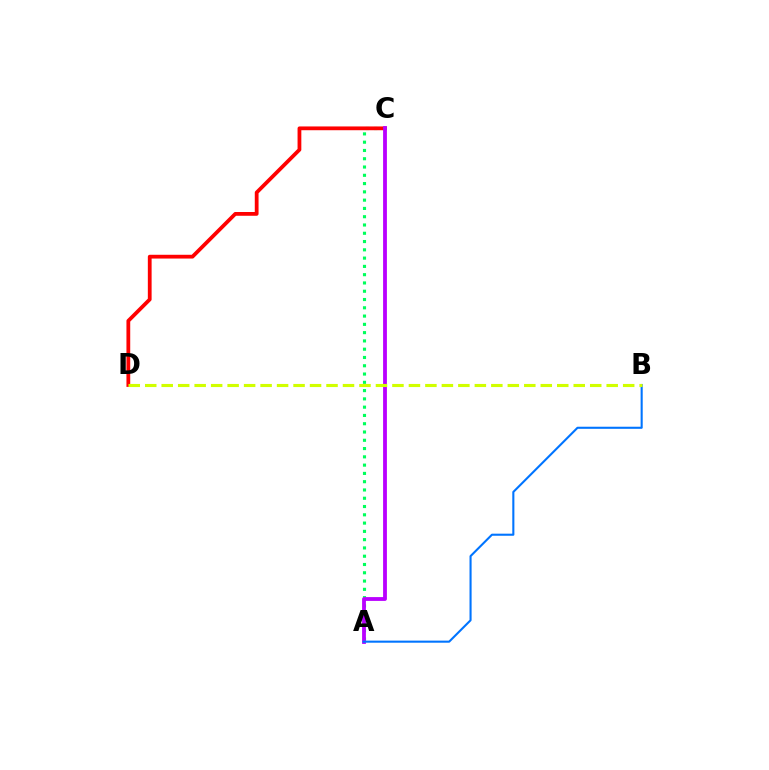{('A', 'C'): [{'color': '#00ff5c', 'line_style': 'dotted', 'thickness': 2.25}, {'color': '#b900ff', 'line_style': 'solid', 'thickness': 2.75}], ('C', 'D'): [{'color': '#ff0000', 'line_style': 'solid', 'thickness': 2.72}], ('A', 'B'): [{'color': '#0074ff', 'line_style': 'solid', 'thickness': 1.5}], ('B', 'D'): [{'color': '#d1ff00', 'line_style': 'dashed', 'thickness': 2.24}]}